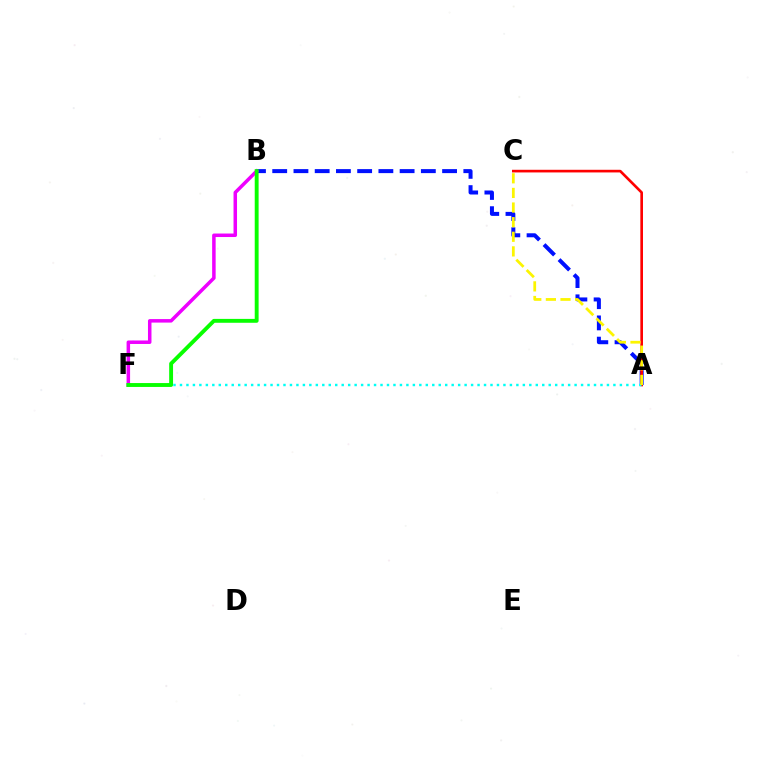{('A', 'B'): [{'color': '#0010ff', 'line_style': 'dashed', 'thickness': 2.88}], ('A', 'C'): [{'color': '#ff0000', 'line_style': 'solid', 'thickness': 1.91}, {'color': '#fcf500', 'line_style': 'dashed', 'thickness': 1.99}], ('A', 'F'): [{'color': '#00fff6', 'line_style': 'dotted', 'thickness': 1.76}], ('B', 'F'): [{'color': '#ee00ff', 'line_style': 'solid', 'thickness': 2.52}, {'color': '#08ff00', 'line_style': 'solid', 'thickness': 2.79}]}